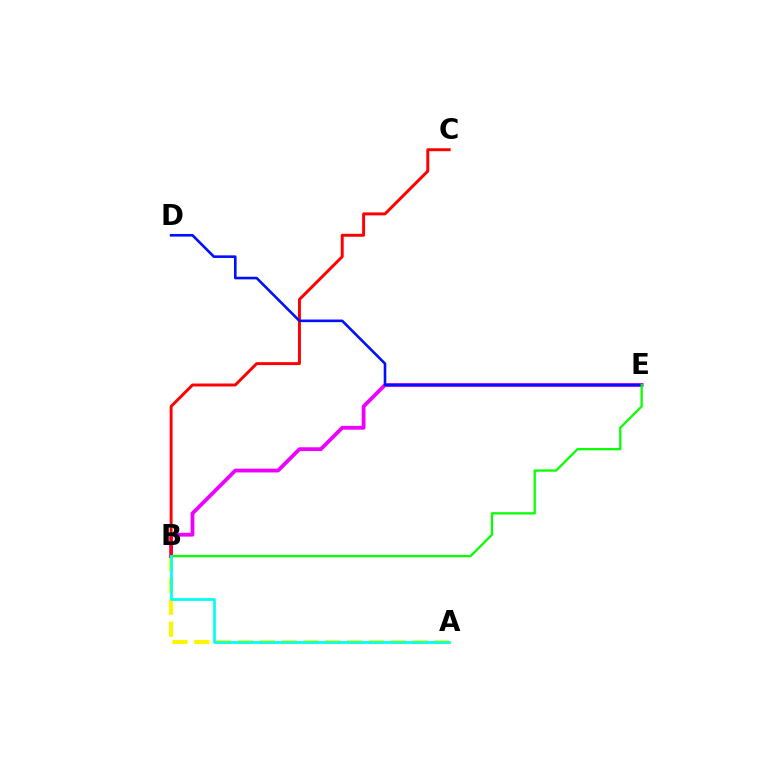{('A', 'B'): [{'color': '#fcf500', 'line_style': 'dashed', 'thickness': 2.97}, {'color': '#00fff6', 'line_style': 'solid', 'thickness': 1.97}], ('B', 'E'): [{'color': '#ee00ff', 'line_style': 'solid', 'thickness': 2.72}, {'color': '#08ff00', 'line_style': 'solid', 'thickness': 1.62}], ('B', 'C'): [{'color': '#ff0000', 'line_style': 'solid', 'thickness': 2.12}], ('D', 'E'): [{'color': '#0010ff', 'line_style': 'solid', 'thickness': 1.88}]}